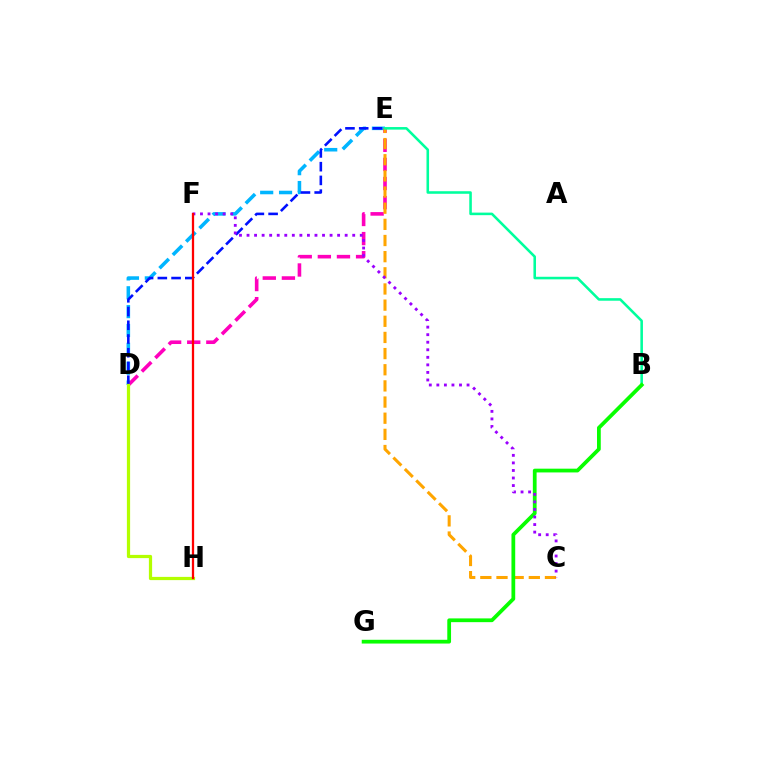{('D', 'E'): [{'color': '#00b5ff', 'line_style': 'dashed', 'thickness': 2.56}, {'color': '#ff00bd', 'line_style': 'dashed', 'thickness': 2.6}, {'color': '#0010ff', 'line_style': 'dashed', 'thickness': 1.87}], ('C', 'E'): [{'color': '#ffa500', 'line_style': 'dashed', 'thickness': 2.19}], ('B', 'E'): [{'color': '#00ff9d', 'line_style': 'solid', 'thickness': 1.85}], ('B', 'G'): [{'color': '#08ff00', 'line_style': 'solid', 'thickness': 2.71}], ('C', 'F'): [{'color': '#9b00ff', 'line_style': 'dotted', 'thickness': 2.05}], ('D', 'H'): [{'color': '#b3ff00', 'line_style': 'solid', 'thickness': 2.32}], ('F', 'H'): [{'color': '#ff0000', 'line_style': 'solid', 'thickness': 1.64}]}